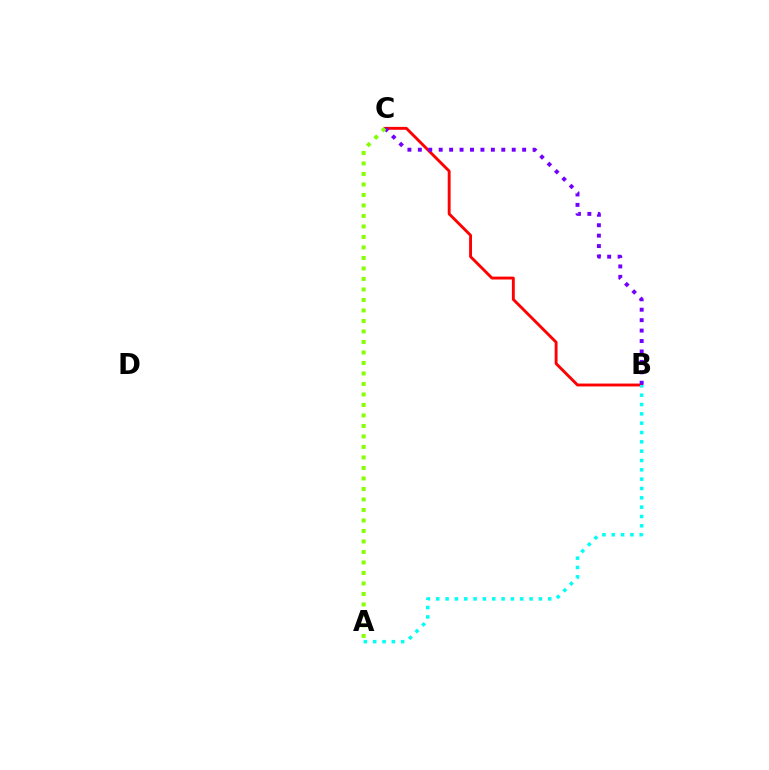{('B', 'C'): [{'color': '#ff0000', 'line_style': 'solid', 'thickness': 2.07}, {'color': '#7200ff', 'line_style': 'dotted', 'thickness': 2.83}], ('A', 'C'): [{'color': '#84ff00', 'line_style': 'dotted', 'thickness': 2.85}], ('A', 'B'): [{'color': '#00fff6', 'line_style': 'dotted', 'thickness': 2.54}]}